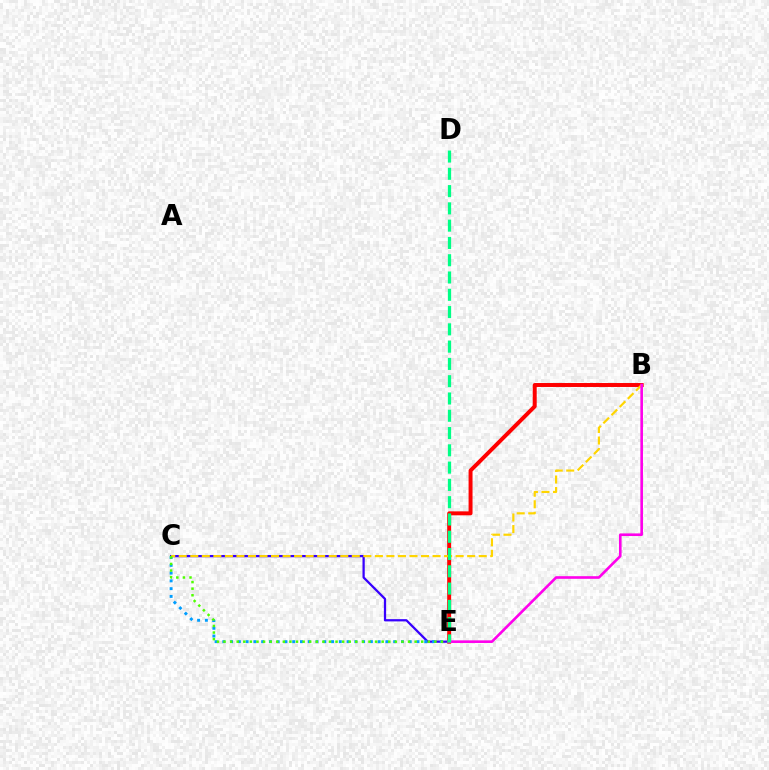{('B', 'E'): [{'color': '#ff0000', 'line_style': 'solid', 'thickness': 2.85}, {'color': '#ff00ed', 'line_style': 'solid', 'thickness': 1.89}], ('C', 'E'): [{'color': '#3700ff', 'line_style': 'solid', 'thickness': 1.62}, {'color': '#009eff', 'line_style': 'dotted', 'thickness': 2.11}, {'color': '#4fff00', 'line_style': 'dotted', 'thickness': 1.79}], ('B', 'C'): [{'color': '#ffd500', 'line_style': 'dashed', 'thickness': 1.57}], ('D', 'E'): [{'color': '#00ff86', 'line_style': 'dashed', 'thickness': 2.35}]}